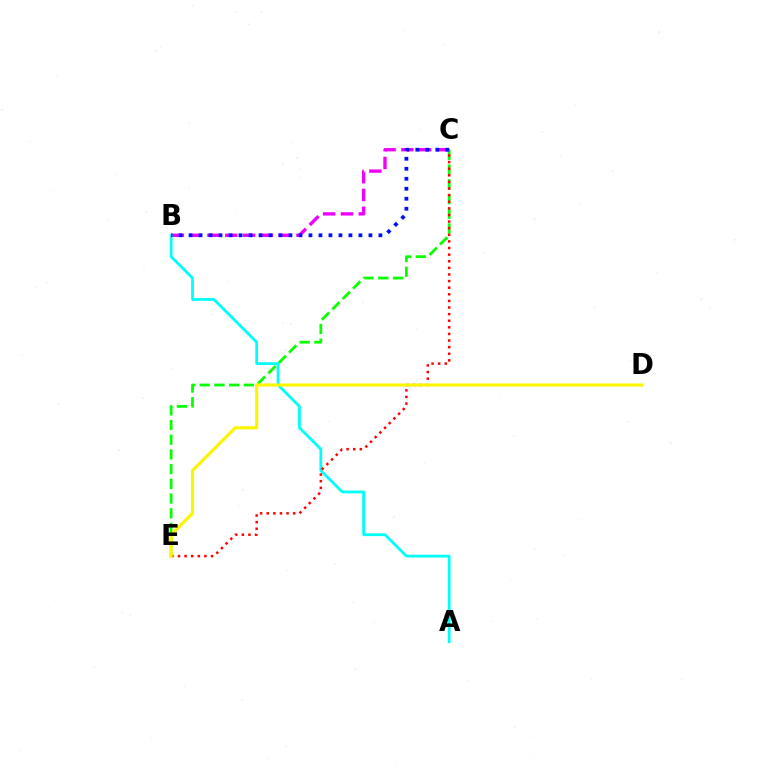{('B', 'C'): [{'color': '#ee00ff', 'line_style': 'dashed', 'thickness': 2.42}, {'color': '#0010ff', 'line_style': 'dotted', 'thickness': 2.72}], ('C', 'E'): [{'color': '#08ff00', 'line_style': 'dashed', 'thickness': 2.0}, {'color': '#ff0000', 'line_style': 'dotted', 'thickness': 1.8}], ('A', 'B'): [{'color': '#00fff6', 'line_style': 'solid', 'thickness': 2.01}], ('D', 'E'): [{'color': '#fcf500', 'line_style': 'solid', 'thickness': 2.25}]}